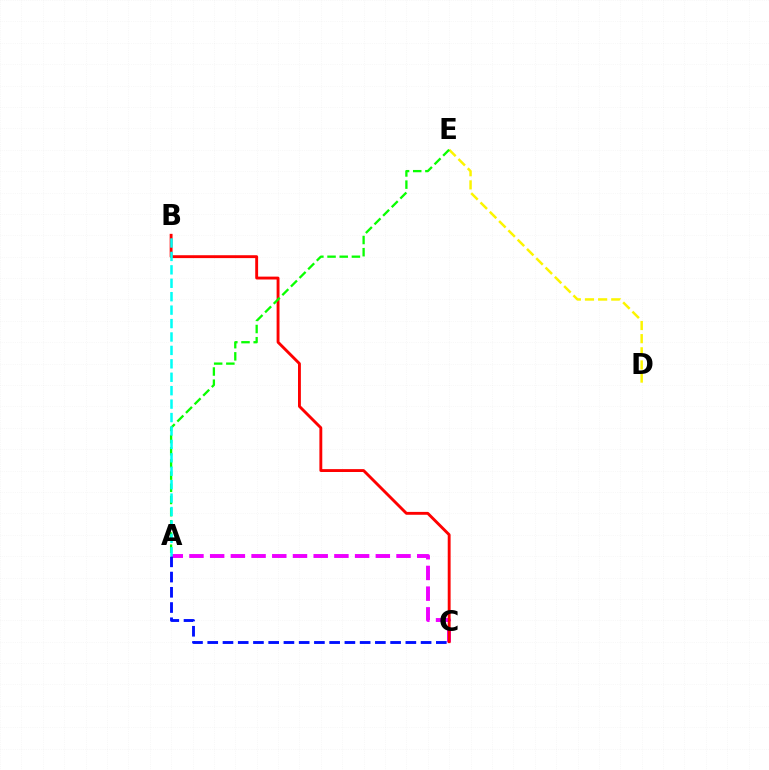{('A', 'C'): [{'color': '#ee00ff', 'line_style': 'dashed', 'thickness': 2.81}, {'color': '#0010ff', 'line_style': 'dashed', 'thickness': 2.07}], ('B', 'C'): [{'color': '#ff0000', 'line_style': 'solid', 'thickness': 2.07}], ('D', 'E'): [{'color': '#fcf500', 'line_style': 'dashed', 'thickness': 1.79}], ('A', 'E'): [{'color': '#08ff00', 'line_style': 'dashed', 'thickness': 1.65}], ('A', 'B'): [{'color': '#00fff6', 'line_style': 'dashed', 'thickness': 1.82}]}